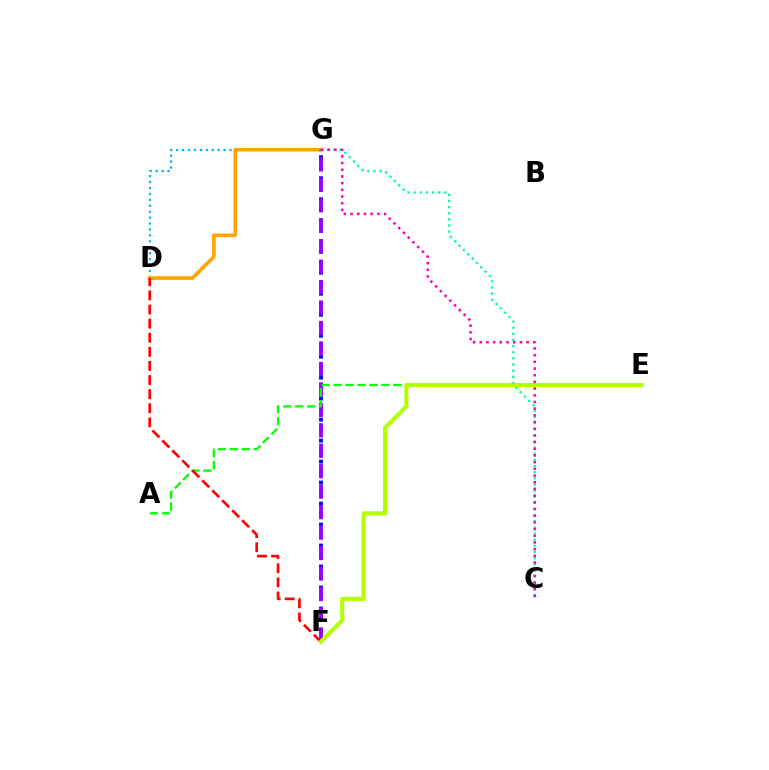{('F', 'G'): [{'color': '#0010ff', 'line_style': 'dotted', 'thickness': 2.85}, {'color': '#9b00ff', 'line_style': 'dashed', 'thickness': 2.78}], ('D', 'G'): [{'color': '#00b5ff', 'line_style': 'dotted', 'thickness': 1.61}, {'color': '#ffa500', 'line_style': 'solid', 'thickness': 2.64}], ('C', 'G'): [{'color': '#00ff9d', 'line_style': 'dotted', 'thickness': 1.67}, {'color': '#ff00bd', 'line_style': 'dotted', 'thickness': 1.82}], ('A', 'E'): [{'color': '#08ff00', 'line_style': 'dashed', 'thickness': 1.62}], ('D', 'F'): [{'color': '#ff0000', 'line_style': 'dashed', 'thickness': 1.92}], ('E', 'F'): [{'color': '#b3ff00', 'line_style': 'solid', 'thickness': 2.95}]}